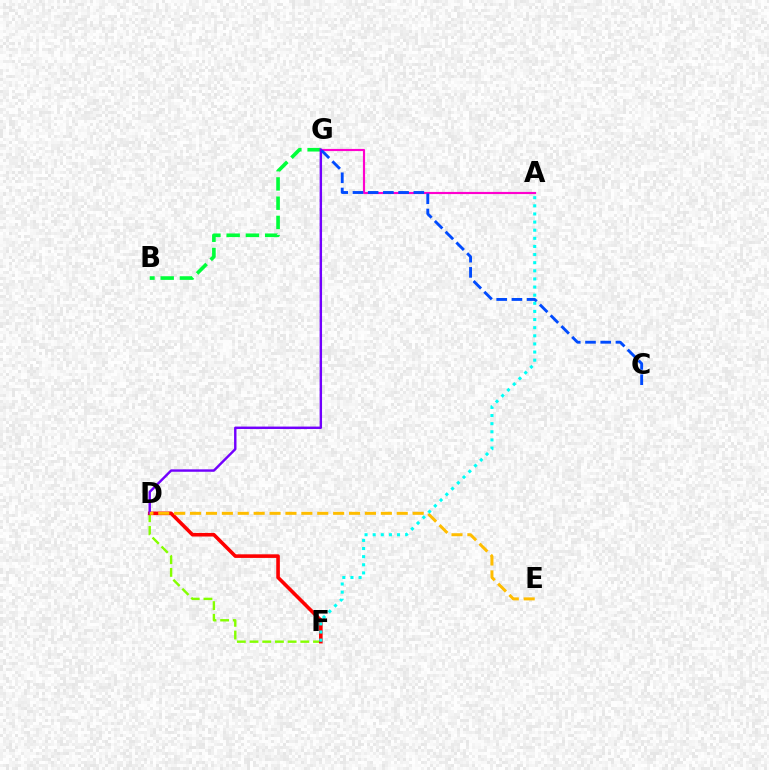{('B', 'G'): [{'color': '#00ff39', 'line_style': 'dashed', 'thickness': 2.61}], ('D', 'F'): [{'color': '#84ff00', 'line_style': 'dashed', 'thickness': 1.72}, {'color': '#ff0000', 'line_style': 'solid', 'thickness': 2.59}], ('A', 'G'): [{'color': '#ff00cf', 'line_style': 'solid', 'thickness': 1.55}], ('D', 'G'): [{'color': '#7200ff', 'line_style': 'solid', 'thickness': 1.74}], ('C', 'G'): [{'color': '#004bff', 'line_style': 'dashed', 'thickness': 2.07}], ('D', 'E'): [{'color': '#ffbd00', 'line_style': 'dashed', 'thickness': 2.16}], ('A', 'F'): [{'color': '#00fff6', 'line_style': 'dotted', 'thickness': 2.21}]}